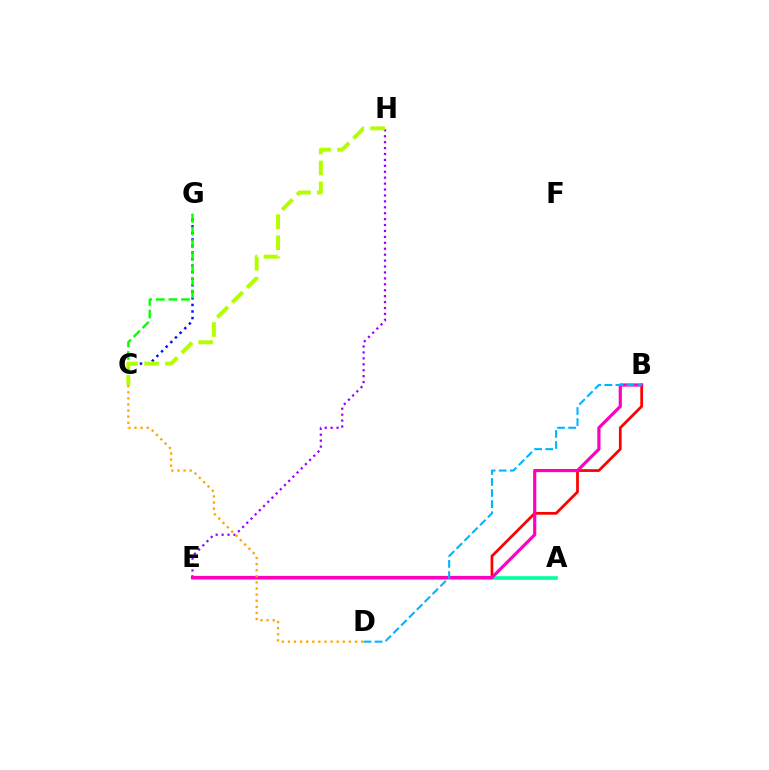{('C', 'G'): [{'color': '#0010ff', 'line_style': 'dotted', 'thickness': 1.78}, {'color': '#08ff00', 'line_style': 'dashed', 'thickness': 1.71}], ('E', 'H'): [{'color': '#9b00ff', 'line_style': 'dotted', 'thickness': 1.61}], ('B', 'E'): [{'color': '#ff0000', 'line_style': 'solid', 'thickness': 1.98}, {'color': '#ff00bd', 'line_style': 'solid', 'thickness': 2.29}], ('A', 'E'): [{'color': '#00ff9d', 'line_style': 'solid', 'thickness': 2.58}], ('C', 'H'): [{'color': '#b3ff00', 'line_style': 'dashed', 'thickness': 2.85}], ('C', 'D'): [{'color': '#ffa500', 'line_style': 'dotted', 'thickness': 1.66}], ('B', 'D'): [{'color': '#00b5ff', 'line_style': 'dashed', 'thickness': 1.5}]}